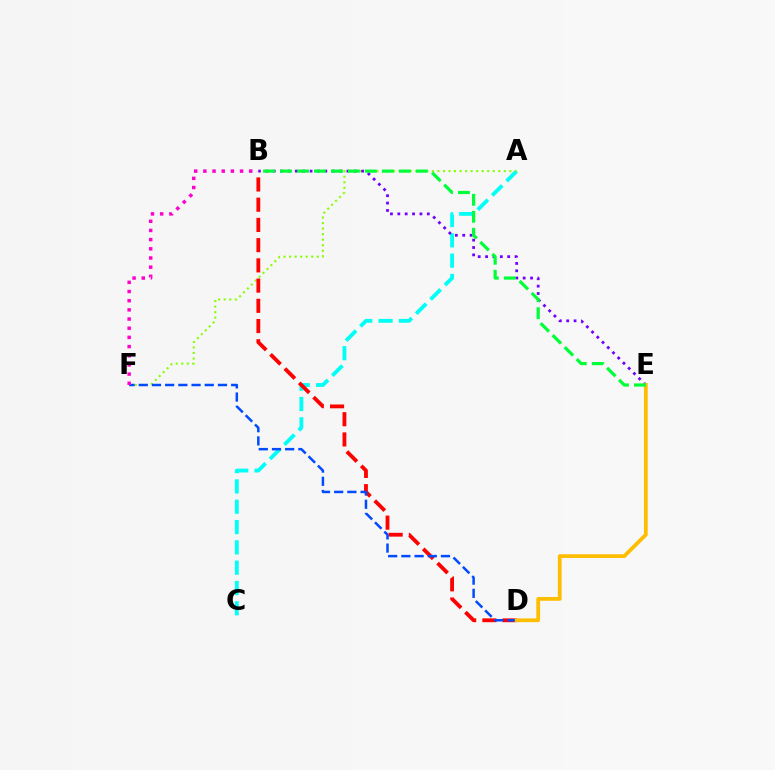{('A', 'C'): [{'color': '#00fff6', 'line_style': 'dashed', 'thickness': 2.76}], ('A', 'F'): [{'color': '#84ff00', 'line_style': 'dotted', 'thickness': 1.5}], ('B', 'D'): [{'color': '#ff0000', 'line_style': 'dashed', 'thickness': 2.75}], ('B', 'E'): [{'color': '#7200ff', 'line_style': 'dotted', 'thickness': 2.0}, {'color': '#00ff39', 'line_style': 'dashed', 'thickness': 2.31}], ('D', 'F'): [{'color': '#004bff', 'line_style': 'dashed', 'thickness': 1.79}], ('D', 'E'): [{'color': '#ffbd00', 'line_style': 'solid', 'thickness': 2.72}], ('B', 'F'): [{'color': '#ff00cf', 'line_style': 'dotted', 'thickness': 2.49}]}